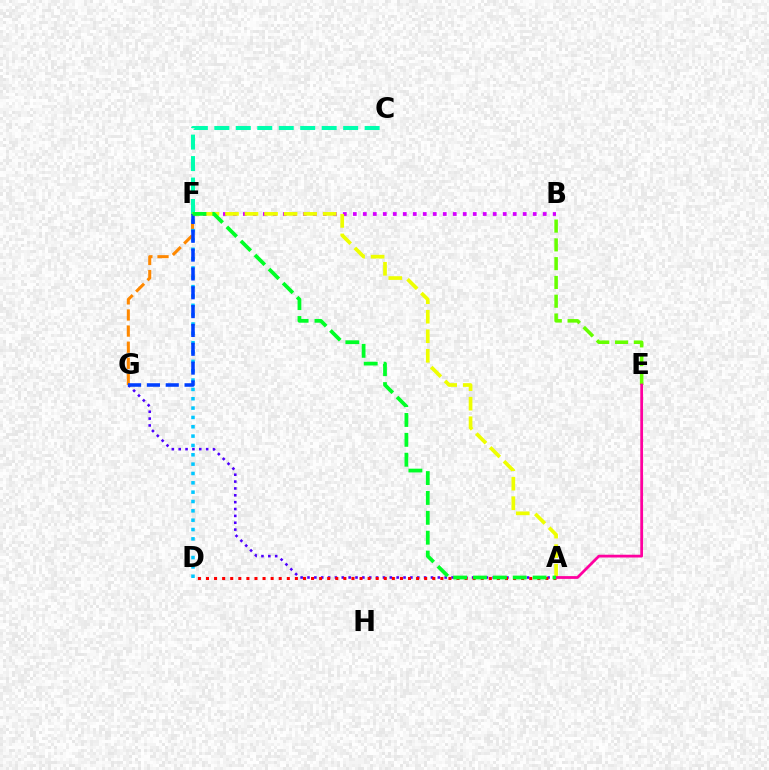{('A', 'G'): [{'color': '#4f00ff', 'line_style': 'dotted', 'thickness': 1.86}], ('A', 'D'): [{'color': '#ff0000', 'line_style': 'dotted', 'thickness': 2.2}], ('B', 'E'): [{'color': '#66ff00', 'line_style': 'dashed', 'thickness': 2.55}], ('C', 'F'): [{'color': '#00ffaf', 'line_style': 'dashed', 'thickness': 2.92}], ('F', 'G'): [{'color': '#ff8800', 'line_style': 'dashed', 'thickness': 2.19}, {'color': '#003fff', 'line_style': 'dashed', 'thickness': 2.56}], ('B', 'F'): [{'color': '#d600ff', 'line_style': 'dotted', 'thickness': 2.72}], ('D', 'F'): [{'color': '#00c7ff', 'line_style': 'dotted', 'thickness': 2.54}], ('A', 'F'): [{'color': '#eeff00', 'line_style': 'dashed', 'thickness': 2.65}, {'color': '#00ff27', 'line_style': 'dashed', 'thickness': 2.7}], ('A', 'E'): [{'color': '#ff00a0', 'line_style': 'solid', 'thickness': 2.0}]}